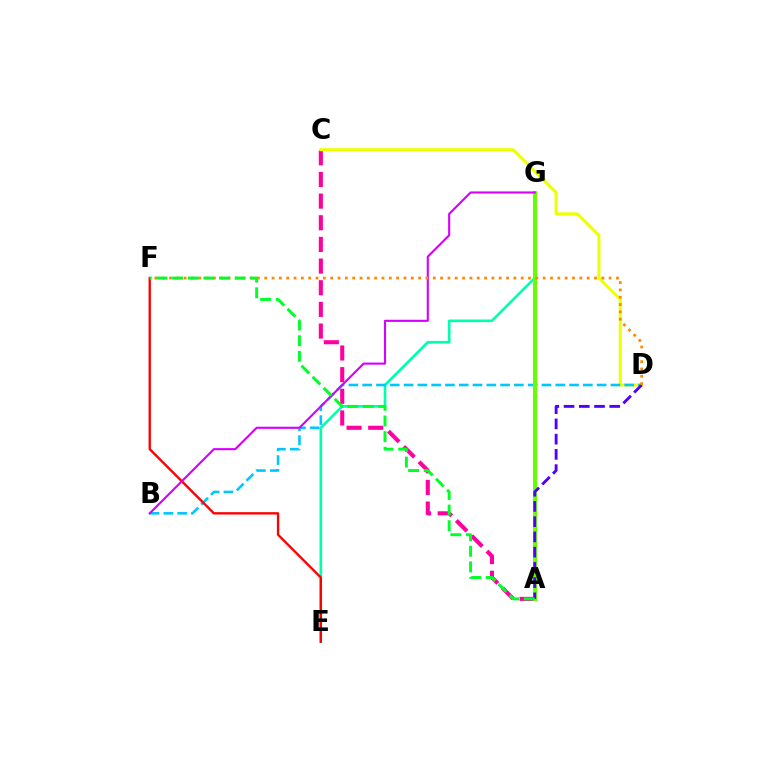{('A', 'C'): [{'color': '#ff00a0', 'line_style': 'dashed', 'thickness': 2.94}], ('C', 'D'): [{'color': '#eeff00', 'line_style': 'solid', 'thickness': 2.2}], ('E', 'G'): [{'color': '#00ffaf', 'line_style': 'solid', 'thickness': 1.9}], ('B', 'D'): [{'color': '#00c7ff', 'line_style': 'dashed', 'thickness': 1.87}], ('A', 'G'): [{'color': '#003fff', 'line_style': 'solid', 'thickness': 1.98}, {'color': '#66ff00', 'line_style': 'solid', 'thickness': 2.88}], ('A', 'D'): [{'color': '#4f00ff', 'line_style': 'dashed', 'thickness': 2.07}], ('E', 'F'): [{'color': '#ff0000', 'line_style': 'solid', 'thickness': 1.7}], ('B', 'G'): [{'color': '#d600ff', 'line_style': 'solid', 'thickness': 1.53}], ('D', 'F'): [{'color': '#ff8800', 'line_style': 'dotted', 'thickness': 1.99}], ('A', 'F'): [{'color': '#00ff27', 'line_style': 'dashed', 'thickness': 2.12}]}